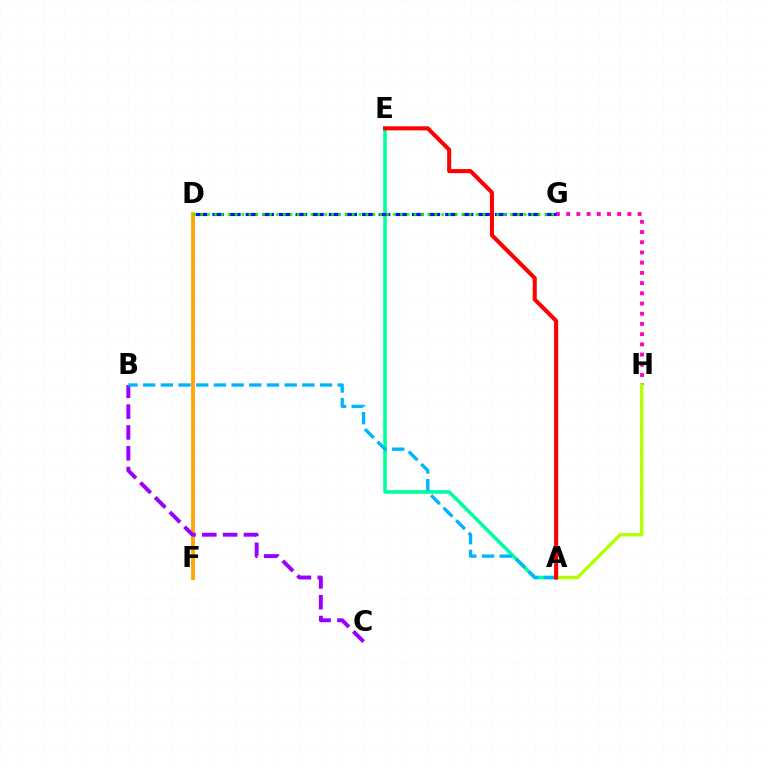{('G', 'H'): [{'color': '#ff00bd', 'line_style': 'dotted', 'thickness': 2.77}], ('A', 'E'): [{'color': '#00ff9d', 'line_style': 'solid', 'thickness': 2.58}, {'color': '#ff0000', 'line_style': 'solid', 'thickness': 2.93}], ('D', 'F'): [{'color': '#ffa500', 'line_style': 'solid', 'thickness': 2.74}], ('D', 'G'): [{'color': '#0010ff', 'line_style': 'dashed', 'thickness': 2.26}, {'color': '#08ff00', 'line_style': 'dotted', 'thickness': 1.87}], ('A', 'H'): [{'color': '#b3ff00', 'line_style': 'solid', 'thickness': 2.44}], ('B', 'C'): [{'color': '#9b00ff', 'line_style': 'dashed', 'thickness': 2.83}], ('A', 'B'): [{'color': '#00b5ff', 'line_style': 'dashed', 'thickness': 2.4}]}